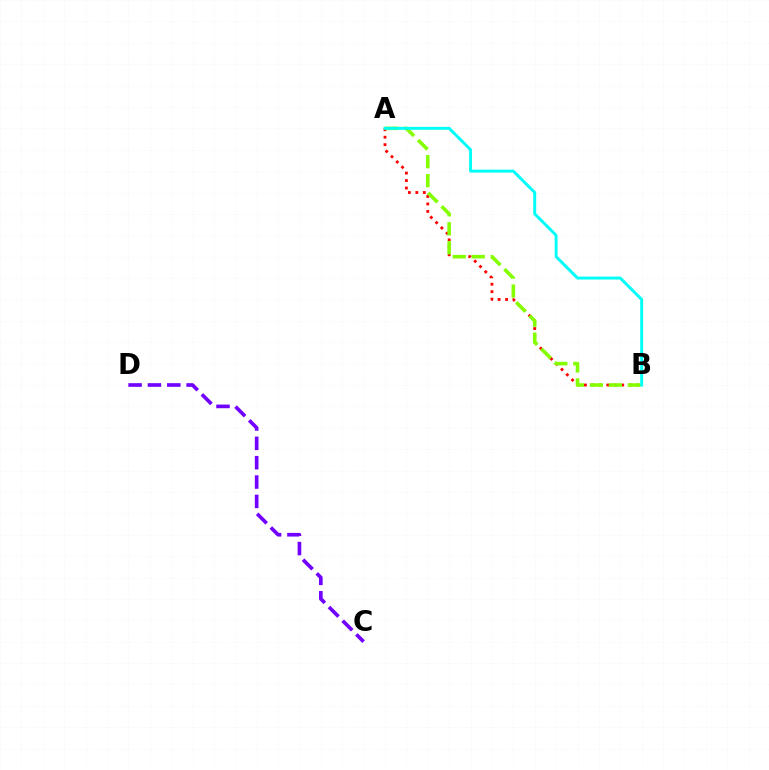{('A', 'B'): [{'color': '#ff0000', 'line_style': 'dotted', 'thickness': 2.03}, {'color': '#84ff00', 'line_style': 'dashed', 'thickness': 2.58}, {'color': '#00fff6', 'line_style': 'solid', 'thickness': 2.12}], ('C', 'D'): [{'color': '#7200ff', 'line_style': 'dashed', 'thickness': 2.63}]}